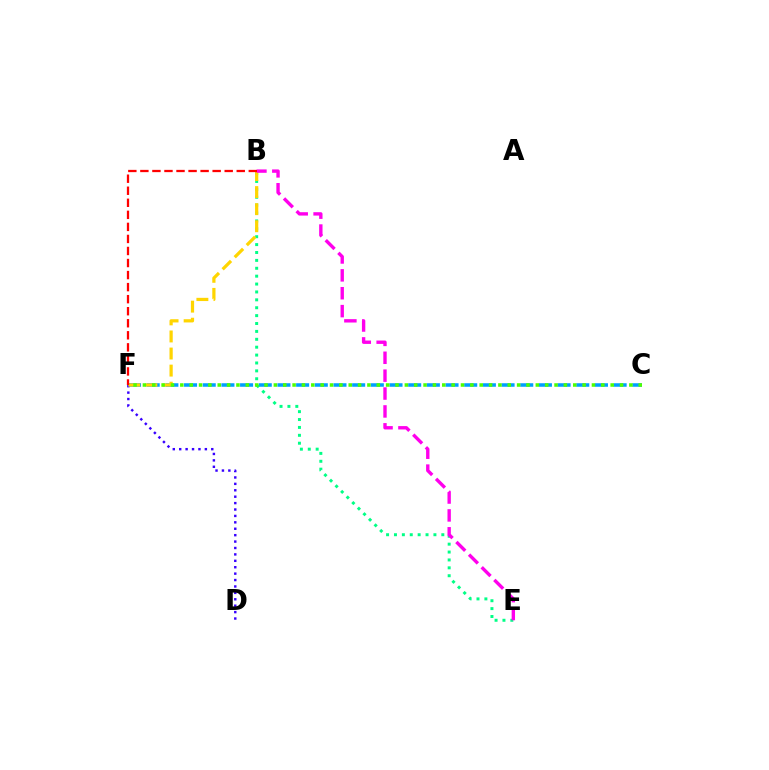{('C', 'F'): [{'color': '#009eff', 'line_style': 'dashed', 'thickness': 2.54}, {'color': '#4fff00', 'line_style': 'dotted', 'thickness': 2.54}], ('B', 'E'): [{'color': '#00ff86', 'line_style': 'dotted', 'thickness': 2.14}, {'color': '#ff00ed', 'line_style': 'dashed', 'thickness': 2.43}], ('D', 'F'): [{'color': '#3700ff', 'line_style': 'dotted', 'thickness': 1.74}], ('B', 'F'): [{'color': '#ffd500', 'line_style': 'dashed', 'thickness': 2.32}, {'color': '#ff0000', 'line_style': 'dashed', 'thickness': 1.64}]}